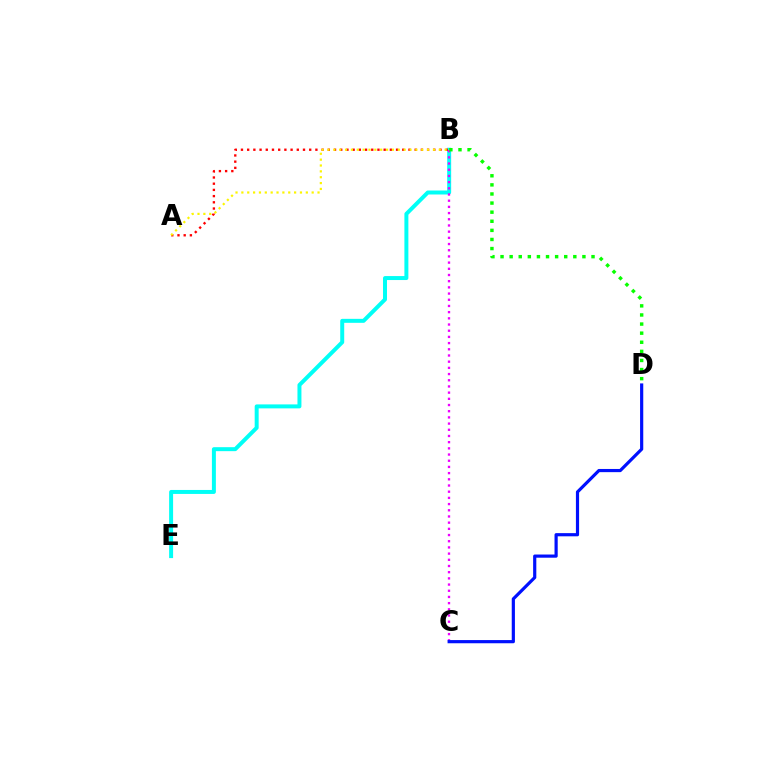{('B', 'E'): [{'color': '#00fff6', 'line_style': 'solid', 'thickness': 2.86}], ('B', 'C'): [{'color': '#ee00ff', 'line_style': 'dotted', 'thickness': 1.68}], ('C', 'D'): [{'color': '#0010ff', 'line_style': 'solid', 'thickness': 2.29}], ('A', 'B'): [{'color': '#ff0000', 'line_style': 'dotted', 'thickness': 1.69}, {'color': '#fcf500', 'line_style': 'dotted', 'thickness': 1.59}], ('B', 'D'): [{'color': '#08ff00', 'line_style': 'dotted', 'thickness': 2.47}]}